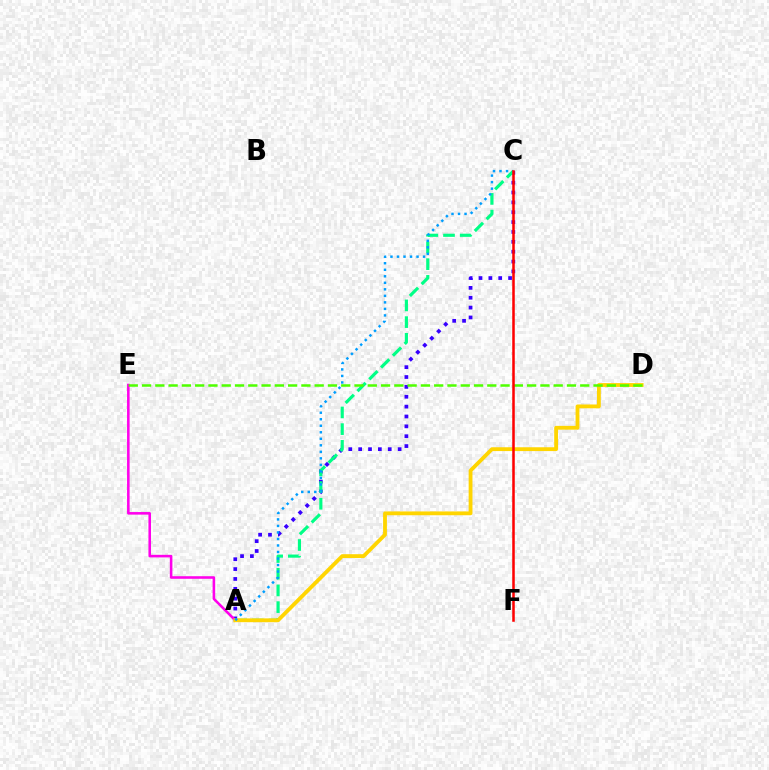{('A', 'C'): [{'color': '#3700ff', 'line_style': 'dotted', 'thickness': 2.68}, {'color': '#00ff86', 'line_style': 'dashed', 'thickness': 2.27}, {'color': '#009eff', 'line_style': 'dotted', 'thickness': 1.77}], ('A', 'E'): [{'color': '#ff00ed', 'line_style': 'solid', 'thickness': 1.85}], ('A', 'D'): [{'color': '#ffd500', 'line_style': 'solid', 'thickness': 2.75}], ('D', 'E'): [{'color': '#4fff00', 'line_style': 'dashed', 'thickness': 1.8}], ('C', 'F'): [{'color': '#ff0000', 'line_style': 'solid', 'thickness': 1.82}]}